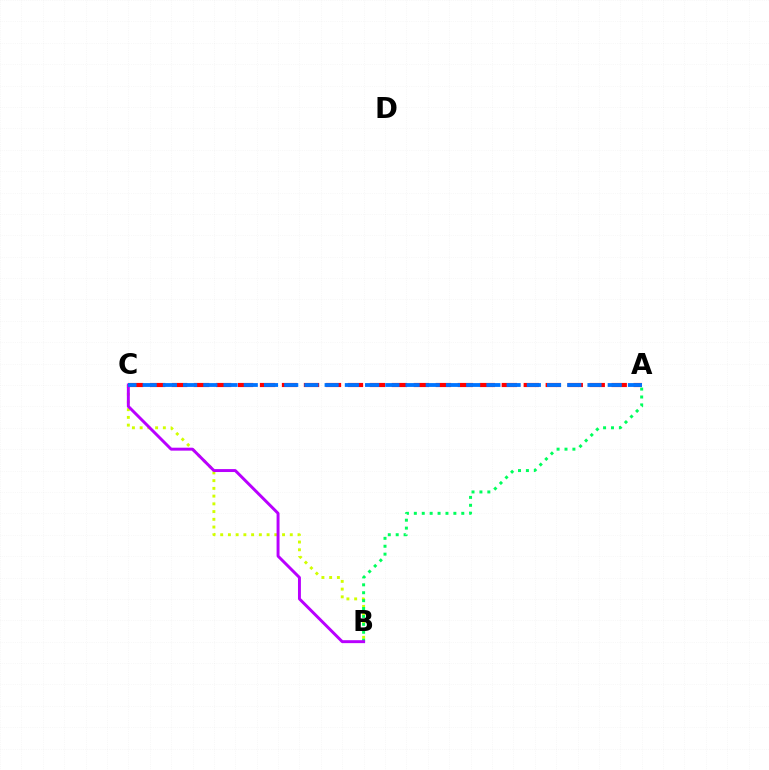{('A', 'C'): [{'color': '#ff0000', 'line_style': 'dashed', 'thickness': 2.99}, {'color': '#0074ff', 'line_style': 'dashed', 'thickness': 2.75}], ('B', 'C'): [{'color': '#d1ff00', 'line_style': 'dotted', 'thickness': 2.1}, {'color': '#b900ff', 'line_style': 'solid', 'thickness': 2.12}], ('A', 'B'): [{'color': '#00ff5c', 'line_style': 'dotted', 'thickness': 2.15}]}